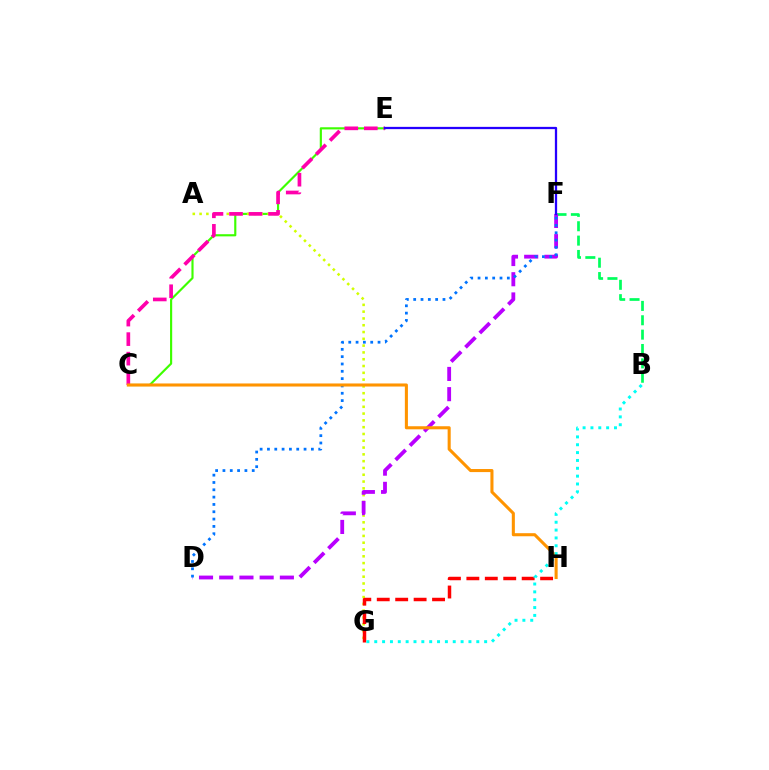{('C', 'E'): [{'color': '#3dff00', 'line_style': 'solid', 'thickness': 1.55}, {'color': '#ff00ac', 'line_style': 'dashed', 'thickness': 2.65}], ('A', 'G'): [{'color': '#d1ff00', 'line_style': 'dotted', 'thickness': 1.85}], ('G', 'H'): [{'color': '#ff0000', 'line_style': 'dashed', 'thickness': 2.5}], ('B', 'F'): [{'color': '#00ff5c', 'line_style': 'dashed', 'thickness': 1.95}], ('D', 'F'): [{'color': '#b900ff', 'line_style': 'dashed', 'thickness': 2.75}, {'color': '#0074ff', 'line_style': 'dotted', 'thickness': 1.99}], ('C', 'H'): [{'color': '#ff9400', 'line_style': 'solid', 'thickness': 2.21}], ('E', 'F'): [{'color': '#2500ff', 'line_style': 'solid', 'thickness': 1.64}], ('B', 'G'): [{'color': '#00fff6', 'line_style': 'dotted', 'thickness': 2.13}]}